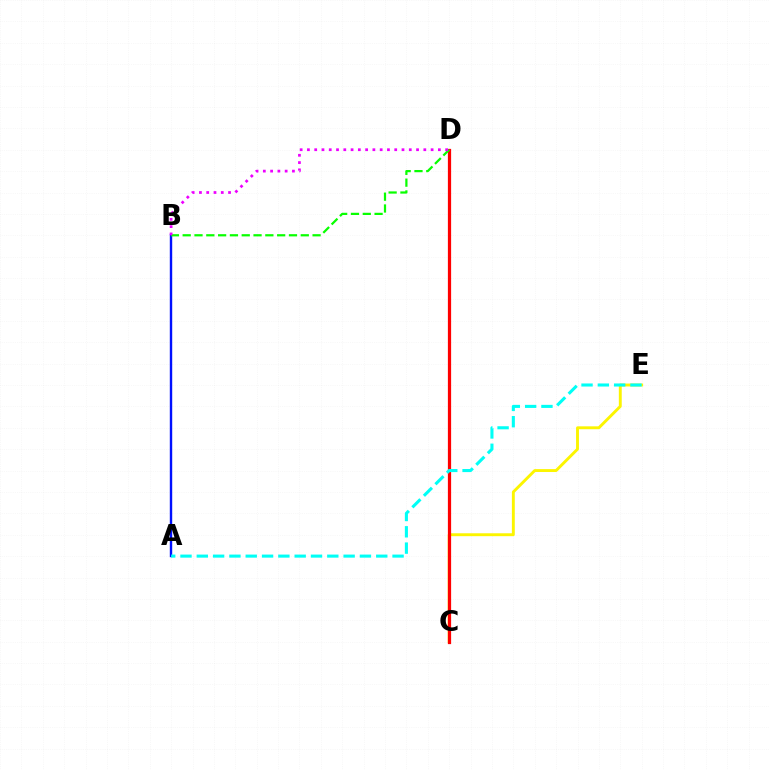{('C', 'E'): [{'color': '#fcf500', 'line_style': 'solid', 'thickness': 2.09}], ('A', 'B'): [{'color': '#0010ff', 'line_style': 'solid', 'thickness': 1.73}], ('C', 'D'): [{'color': '#ff0000', 'line_style': 'solid', 'thickness': 2.33}], ('B', 'D'): [{'color': '#08ff00', 'line_style': 'dashed', 'thickness': 1.6}, {'color': '#ee00ff', 'line_style': 'dotted', 'thickness': 1.98}], ('A', 'E'): [{'color': '#00fff6', 'line_style': 'dashed', 'thickness': 2.22}]}